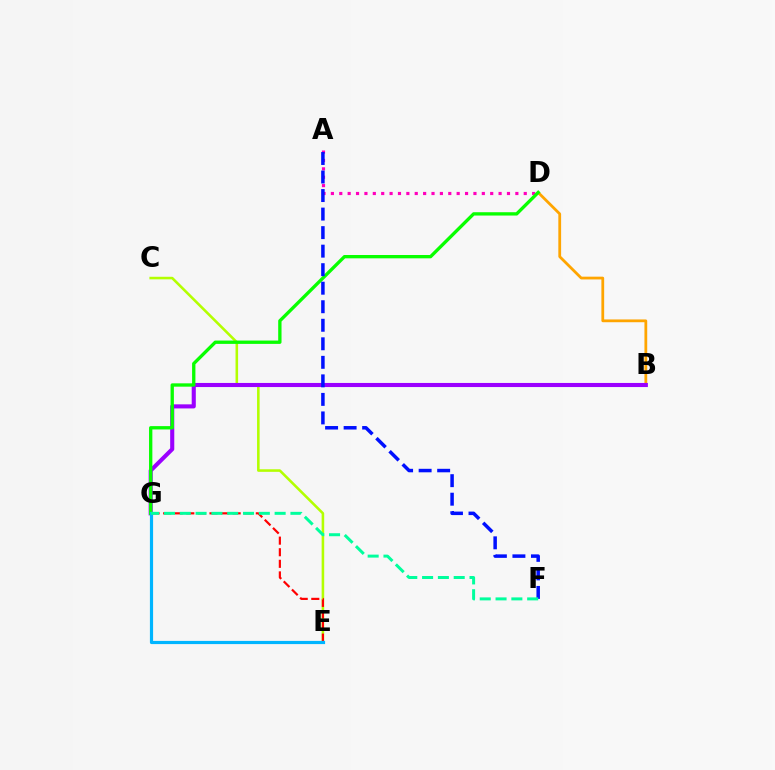{('B', 'D'): [{'color': '#ffa500', 'line_style': 'solid', 'thickness': 2.0}], ('C', 'E'): [{'color': '#b3ff00', 'line_style': 'solid', 'thickness': 1.85}], ('A', 'D'): [{'color': '#ff00bd', 'line_style': 'dotted', 'thickness': 2.28}], ('E', 'G'): [{'color': '#ff0000', 'line_style': 'dashed', 'thickness': 1.57}, {'color': '#00b5ff', 'line_style': 'solid', 'thickness': 2.29}], ('B', 'G'): [{'color': '#9b00ff', 'line_style': 'solid', 'thickness': 2.95}], ('D', 'G'): [{'color': '#08ff00', 'line_style': 'solid', 'thickness': 2.39}], ('A', 'F'): [{'color': '#0010ff', 'line_style': 'dashed', 'thickness': 2.52}], ('F', 'G'): [{'color': '#00ff9d', 'line_style': 'dashed', 'thickness': 2.15}]}